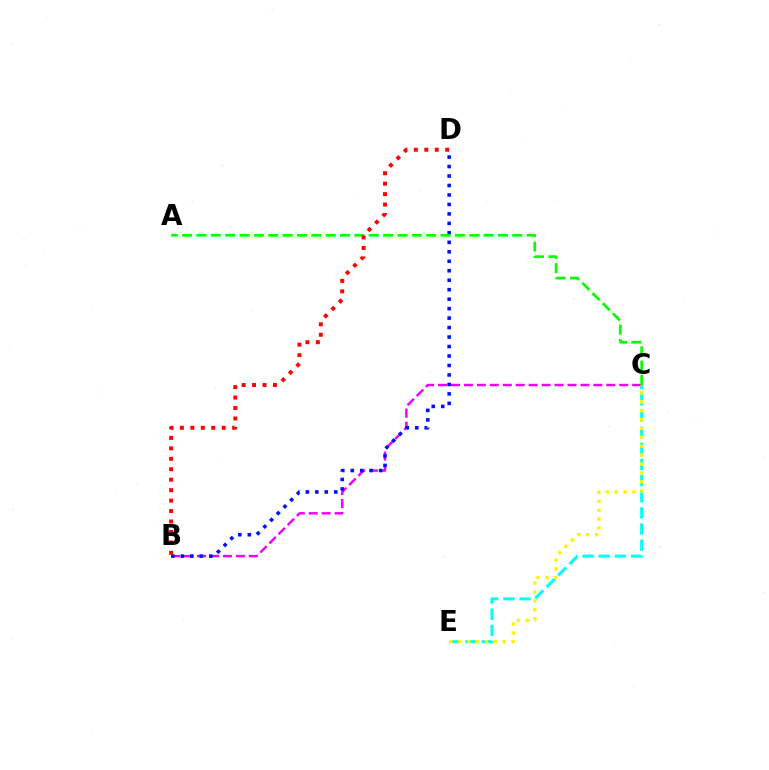{('C', 'E'): [{'color': '#00fff6', 'line_style': 'dashed', 'thickness': 2.19}, {'color': '#fcf500', 'line_style': 'dotted', 'thickness': 2.42}], ('B', 'C'): [{'color': '#ee00ff', 'line_style': 'dashed', 'thickness': 1.76}], ('B', 'D'): [{'color': '#0010ff', 'line_style': 'dotted', 'thickness': 2.57}, {'color': '#ff0000', 'line_style': 'dotted', 'thickness': 2.84}], ('A', 'C'): [{'color': '#08ff00', 'line_style': 'dashed', 'thickness': 1.95}]}